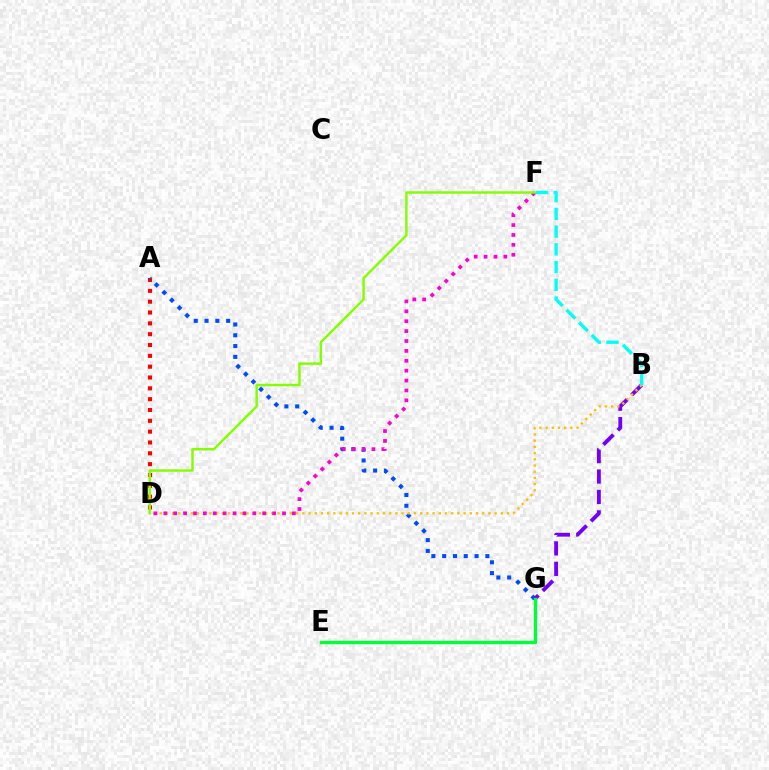{('A', 'D'): [{'color': '#ff0000', 'line_style': 'dotted', 'thickness': 2.94}], ('A', 'G'): [{'color': '#004bff', 'line_style': 'dotted', 'thickness': 2.93}], ('B', 'G'): [{'color': '#7200ff', 'line_style': 'dashed', 'thickness': 2.77}], ('B', 'D'): [{'color': '#ffbd00', 'line_style': 'dotted', 'thickness': 1.68}], ('E', 'G'): [{'color': '#00ff39', 'line_style': 'solid', 'thickness': 2.44}], ('D', 'F'): [{'color': '#ff00cf', 'line_style': 'dotted', 'thickness': 2.69}, {'color': '#84ff00', 'line_style': 'solid', 'thickness': 1.76}], ('B', 'F'): [{'color': '#00fff6', 'line_style': 'dashed', 'thickness': 2.41}]}